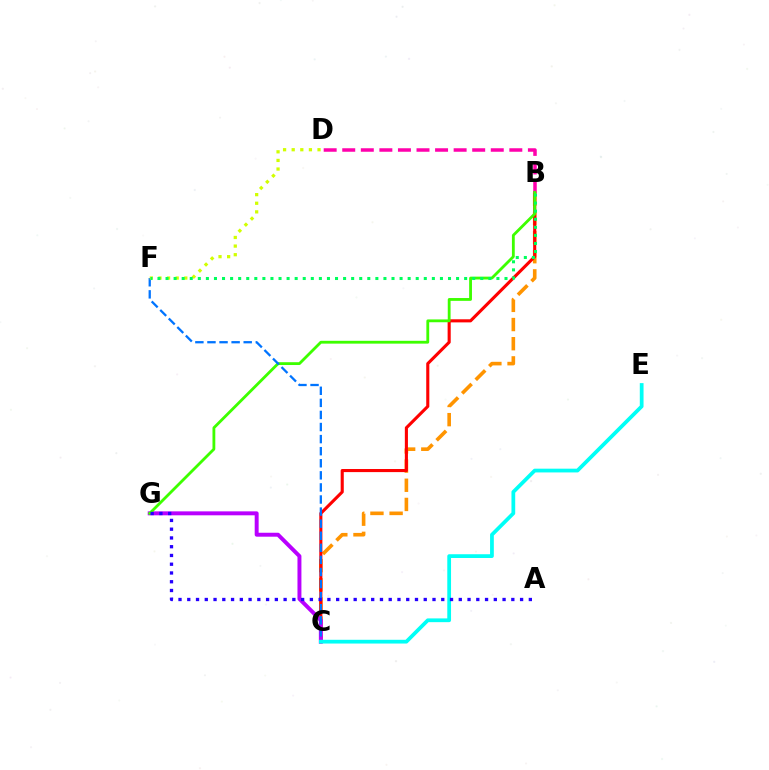{('B', 'C'): [{'color': '#ff9400', 'line_style': 'dashed', 'thickness': 2.6}, {'color': '#ff0000', 'line_style': 'solid', 'thickness': 2.23}], ('C', 'G'): [{'color': '#b900ff', 'line_style': 'solid', 'thickness': 2.84}], ('B', 'D'): [{'color': '#ff00ac', 'line_style': 'dashed', 'thickness': 2.52}], ('B', 'G'): [{'color': '#3dff00', 'line_style': 'solid', 'thickness': 2.03}], ('C', 'F'): [{'color': '#0074ff', 'line_style': 'dashed', 'thickness': 1.64}], ('C', 'E'): [{'color': '#00fff6', 'line_style': 'solid', 'thickness': 2.7}], ('D', 'F'): [{'color': '#d1ff00', 'line_style': 'dotted', 'thickness': 2.34}], ('B', 'F'): [{'color': '#00ff5c', 'line_style': 'dotted', 'thickness': 2.19}], ('A', 'G'): [{'color': '#2500ff', 'line_style': 'dotted', 'thickness': 2.38}]}